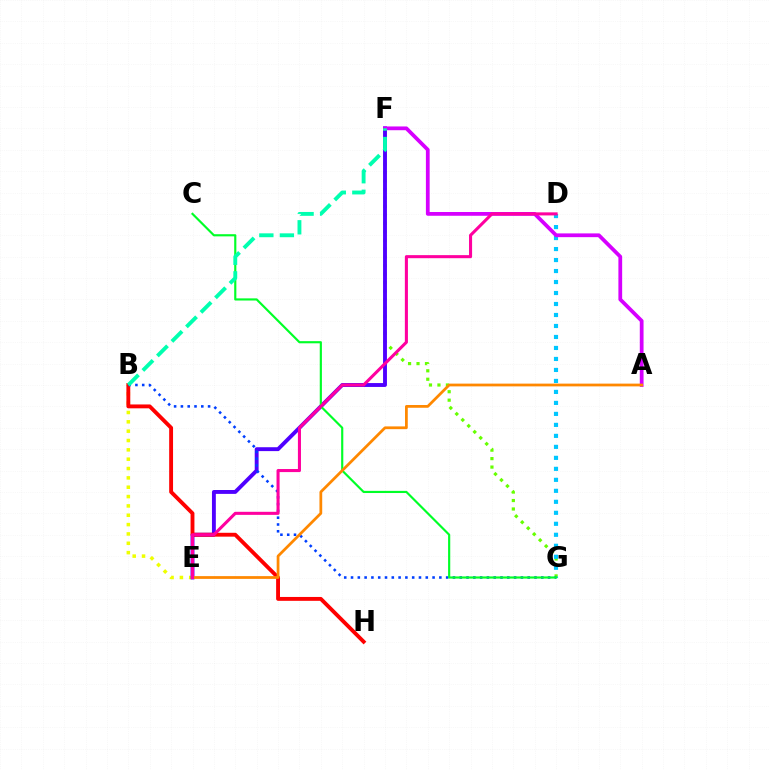{('F', 'G'): [{'color': '#66ff00', 'line_style': 'dotted', 'thickness': 2.3}], ('B', 'E'): [{'color': '#eeff00', 'line_style': 'dotted', 'thickness': 2.54}], ('E', 'F'): [{'color': '#4f00ff', 'line_style': 'solid', 'thickness': 2.79}], ('B', 'H'): [{'color': '#ff0000', 'line_style': 'solid', 'thickness': 2.79}], ('B', 'G'): [{'color': '#003fff', 'line_style': 'dotted', 'thickness': 1.85}], ('D', 'G'): [{'color': '#00c7ff', 'line_style': 'dotted', 'thickness': 2.99}], ('C', 'G'): [{'color': '#00ff27', 'line_style': 'solid', 'thickness': 1.55}], ('A', 'F'): [{'color': '#d600ff', 'line_style': 'solid', 'thickness': 2.71}], ('A', 'E'): [{'color': '#ff8800', 'line_style': 'solid', 'thickness': 1.98}], ('B', 'F'): [{'color': '#00ffaf', 'line_style': 'dashed', 'thickness': 2.79}], ('D', 'E'): [{'color': '#ff00a0', 'line_style': 'solid', 'thickness': 2.21}]}